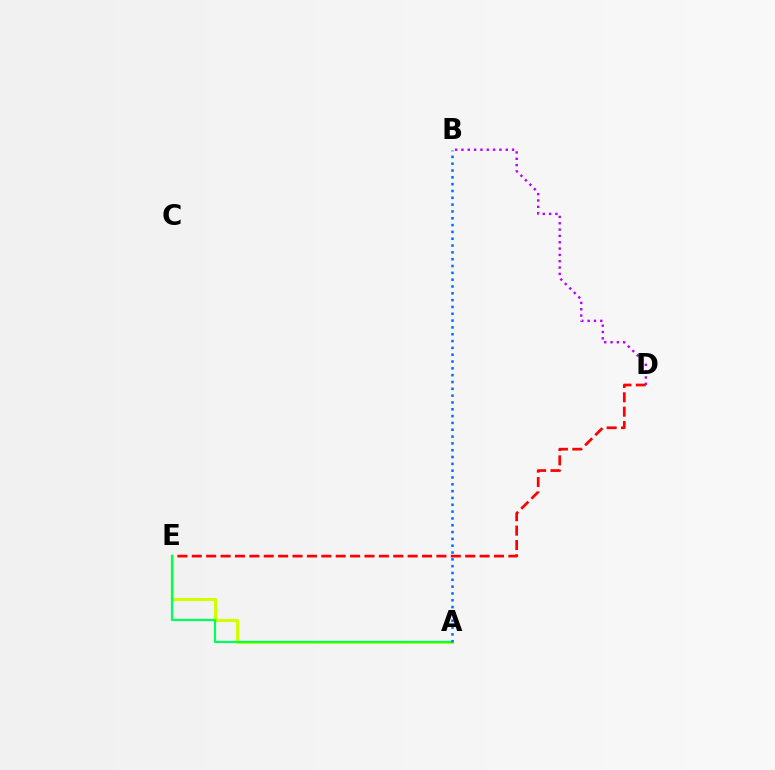{('D', 'E'): [{'color': '#ff0000', 'line_style': 'dashed', 'thickness': 1.95}], ('A', 'E'): [{'color': '#d1ff00', 'line_style': 'solid', 'thickness': 2.31}, {'color': '#00ff5c', 'line_style': 'solid', 'thickness': 1.63}], ('B', 'D'): [{'color': '#b900ff', 'line_style': 'dotted', 'thickness': 1.72}], ('A', 'B'): [{'color': '#0074ff', 'line_style': 'dotted', 'thickness': 1.85}]}